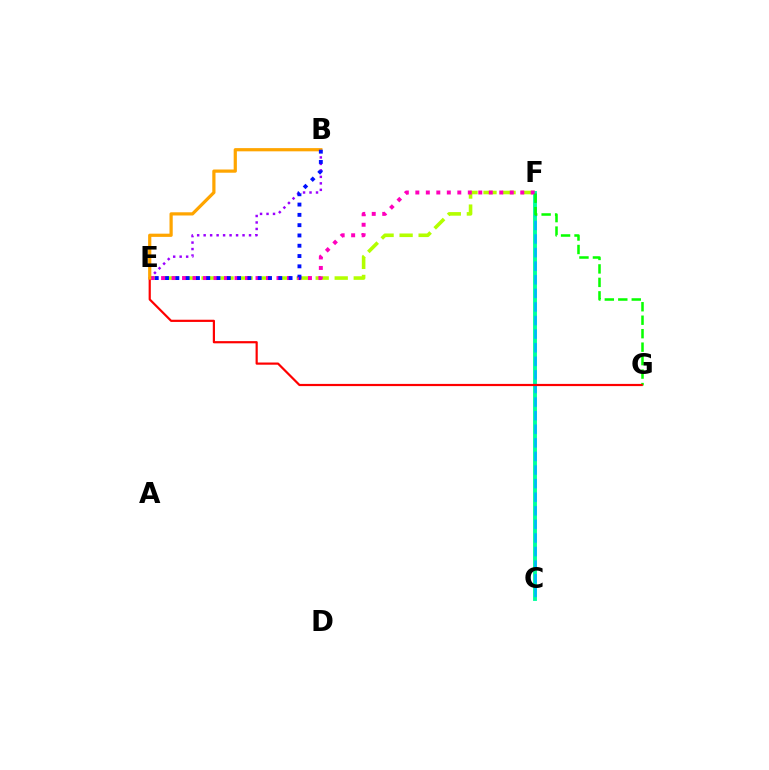{('E', 'F'): [{'color': '#b3ff00', 'line_style': 'dashed', 'thickness': 2.58}, {'color': '#ff00bd', 'line_style': 'dotted', 'thickness': 2.85}], ('C', 'F'): [{'color': '#00ff9d', 'line_style': 'solid', 'thickness': 2.79}, {'color': '#00b5ff', 'line_style': 'dashed', 'thickness': 1.85}], ('F', 'G'): [{'color': '#08ff00', 'line_style': 'dashed', 'thickness': 1.83}], ('B', 'E'): [{'color': '#9b00ff', 'line_style': 'dotted', 'thickness': 1.76}, {'color': '#ffa500', 'line_style': 'solid', 'thickness': 2.31}, {'color': '#0010ff', 'line_style': 'dotted', 'thickness': 2.8}], ('E', 'G'): [{'color': '#ff0000', 'line_style': 'solid', 'thickness': 1.58}]}